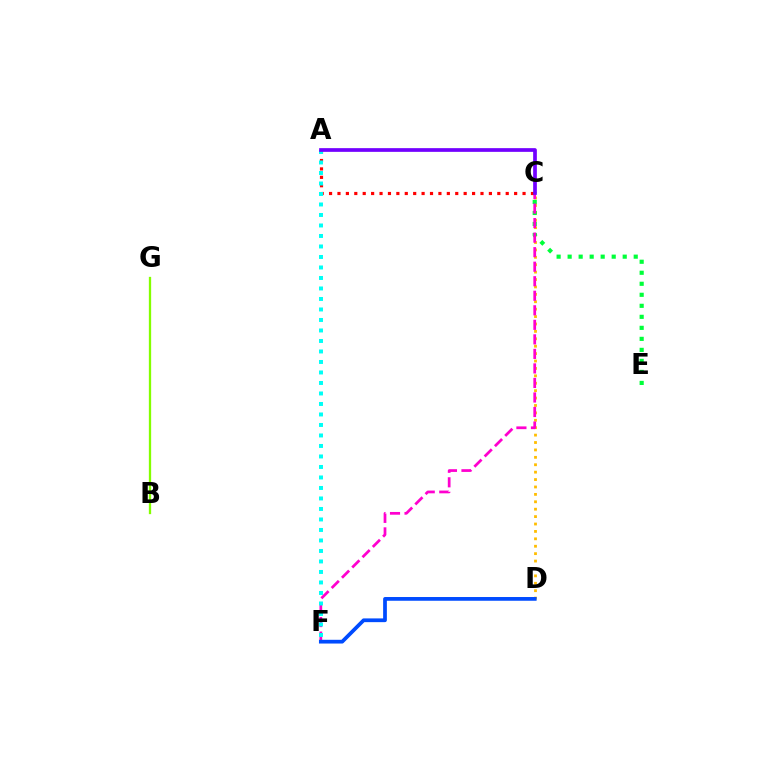{('B', 'G'): [{'color': '#84ff00', 'line_style': 'solid', 'thickness': 1.65}], ('C', 'D'): [{'color': '#ffbd00', 'line_style': 'dotted', 'thickness': 2.01}], ('C', 'E'): [{'color': '#00ff39', 'line_style': 'dotted', 'thickness': 2.99}], ('C', 'F'): [{'color': '#ff00cf', 'line_style': 'dashed', 'thickness': 1.97}], ('A', 'C'): [{'color': '#ff0000', 'line_style': 'dotted', 'thickness': 2.29}, {'color': '#7200ff', 'line_style': 'solid', 'thickness': 2.67}], ('D', 'F'): [{'color': '#004bff', 'line_style': 'solid', 'thickness': 2.69}], ('A', 'F'): [{'color': '#00fff6', 'line_style': 'dotted', 'thickness': 2.85}]}